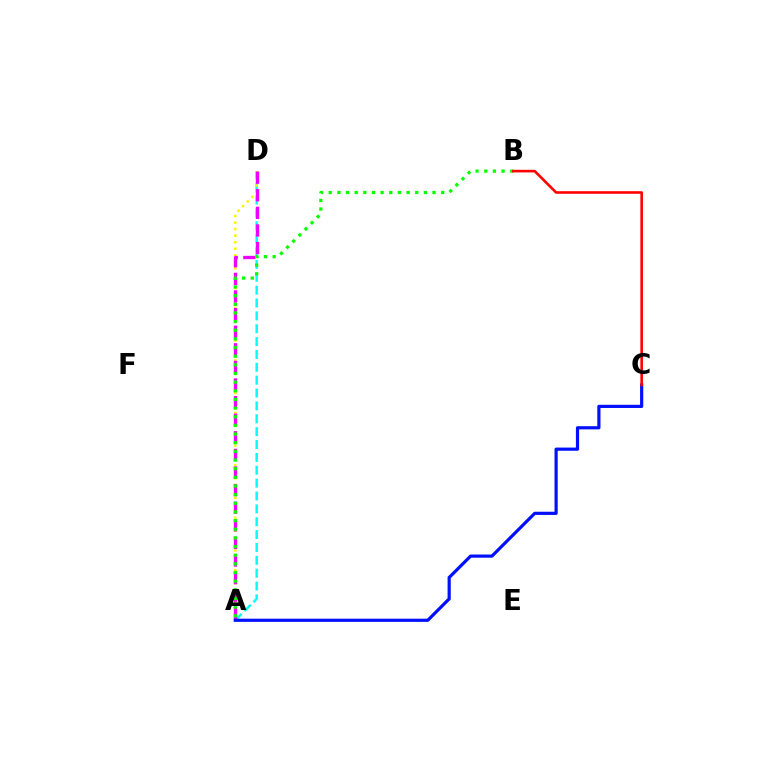{('A', 'D'): [{'color': '#00fff6', 'line_style': 'dashed', 'thickness': 1.75}, {'color': '#fcf500', 'line_style': 'dotted', 'thickness': 1.78}, {'color': '#ee00ff', 'line_style': 'dashed', 'thickness': 2.39}], ('A', 'C'): [{'color': '#0010ff', 'line_style': 'solid', 'thickness': 2.29}], ('A', 'B'): [{'color': '#08ff00', 'line_style': 'dotted', 'thickness': 2.35}], ('B', 'C'): [{'color': '#ff0000', 'line_style': 'solid', 'thickness': 1.88}]}